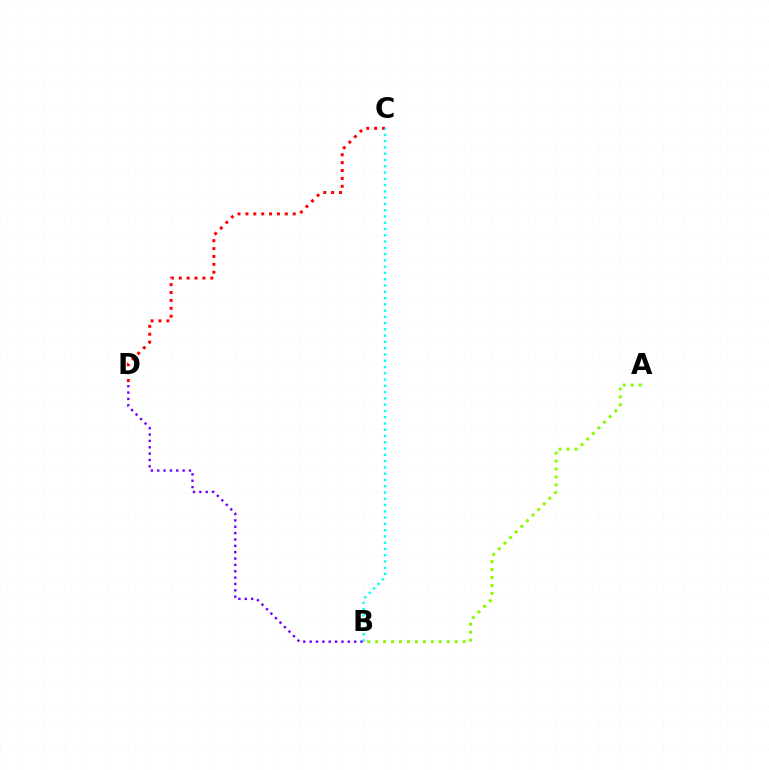{('C', 'D'): [{'color': '#ff0000', 'line_style': 'dotted', 'thickness': 2.14}], ('B', 'D'): [{'color': '#7200ff', 'line_style': 'dotted', 'thickness': 1.73}], ('A', 'B'): [{'color': '#84ff00', 'line_style': 'dotted', 'thickness': 2.16}], ('B', 'C'): [{'color': '#00fff6', 'line_style': 'dotted', 'thickness': 1.7}]}